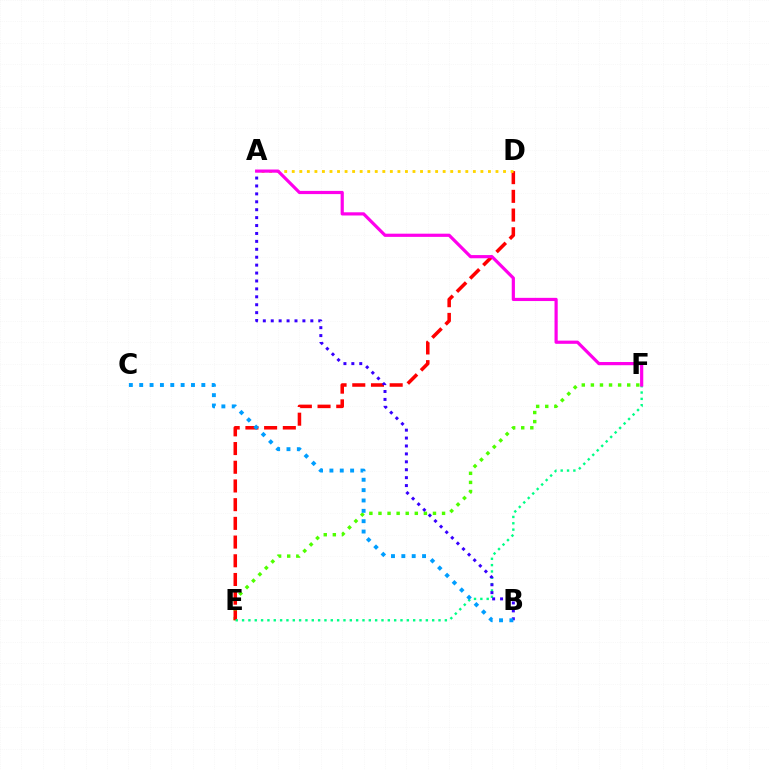{('E', 'F'): [{'color': '#4fff00', 'line_style': 'dotted', 'thickness': 2.47}, {'color': '#00ff86', 'line_style': 'dotted', 'thickness': 1.72}], ('D', 'E'): [{'color': '#ff0000', 'line_style': 'dashed', 'thickness': 2.54}], ('A', 'D'): [{'color': '#ffd500', 'line_style': 'dotted', 'thickness': 2.05}], ('A', 'B'): [{'color': '#3700ff', 'line_style': 'dotted', 'thickness': 2.15}], ('B', 'C'): [{'color': '#009eff', 'line_style': 'dotted', 'thickness': 2.81}], ('A', 'F'): [{'color': '#ff00ed', 'line_style': 'solid', 'thickness': 2.3}]}